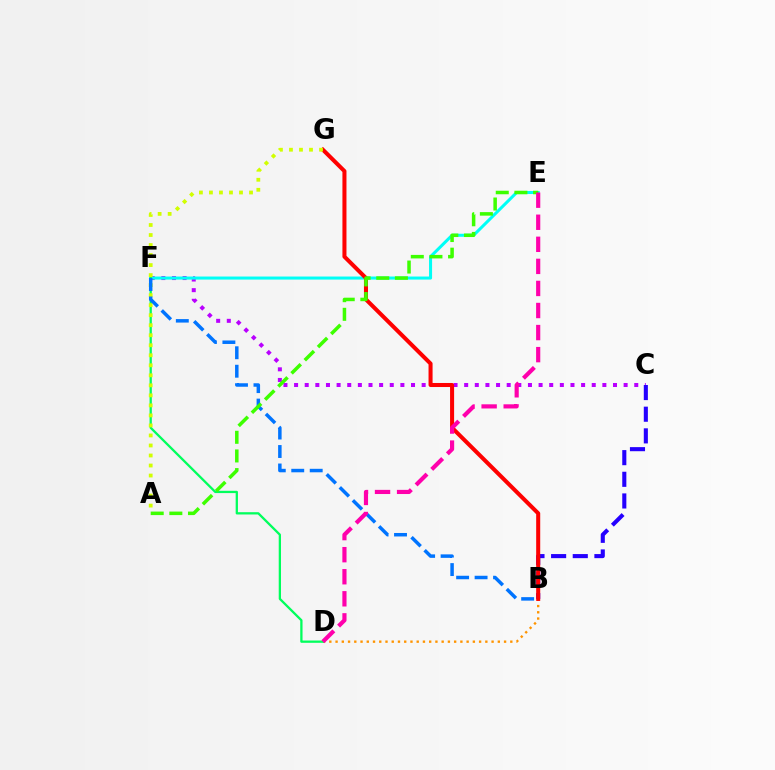{('C', 'F'): [{'color': '#b900ff', 'line_style': 'dotted', 'thickness': 2.89}], ('E', 'F'): [{'color': '#00fff6', 'line_style': 'solid', 'thickness': 2.19}], ('B', 'D'): [{'color': '#ff9400', 'line_style': 'dotted', 'thickness': 1.7}], ('B', 'C'): [{'color': '#2500ff', 'line_style': 'dashed', 'thickness': 2.94}], ('B', 'G'): [{'color': '#ff0000', 'line_style': 'solid', 'thickness': 2.91}], ('D', 'F'): [{'color': '#00ff5c', 'line_style': 'solid', 'thickness': 1.65}], ('A', 'G'): [{'color': '#d1ff00', 'line_style': 'dotted', 'thickness': 2.72}], ('B', 'F'): [{'color': '#0074ff', 'line_style': 'dashed', 'thickness': 2.51}], ('A', 'E'): [{'color': '#3dff00', 'line_style': 'dashed', 'thickness': 2.53}], ('D', 'E'): [{'color': '#ff00ac', 'line_style': 'dashed', 'thickness': 3.0}]}